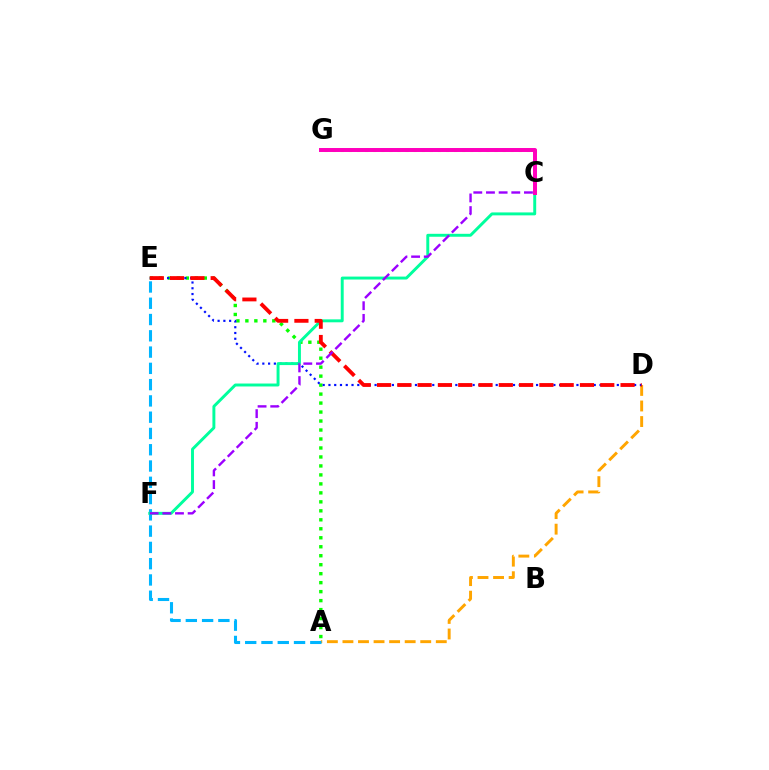{('A', 'D'): [{'color': '#ffa500', 'line_style': 'dashed', 'thickness': 2.11}], ('C', 'G'): [{'color': '#b3ff00', 'line_style': 'dotted', 'thickness': 2.2}, {'color': '#ff00bd', 'line_style': 'solid', 'thickness': 2.86}], ('A', 'E'): [{'color': '#08ff00', 'line_style': 'dotted', 'thickness': 2.44}, {'color': '#00b5ff', 'line_style': 'dashed', 'thickness': 2.21}], ('D', 'E'): [{'color': '#0010ff', 'line_style': 'dotted', 'thickness': 1.57}, {'color': '#ff0000', 'line_style': 'dashed', 'thickness': 2.76}], ('C', 'F'): [{'color': '#00ff9d', 'line_style': 'solid', 'thickness': 2.11}, {'color': '#9b00ff', 'line_style': 'dashed', 'thickness': 1.72}]}